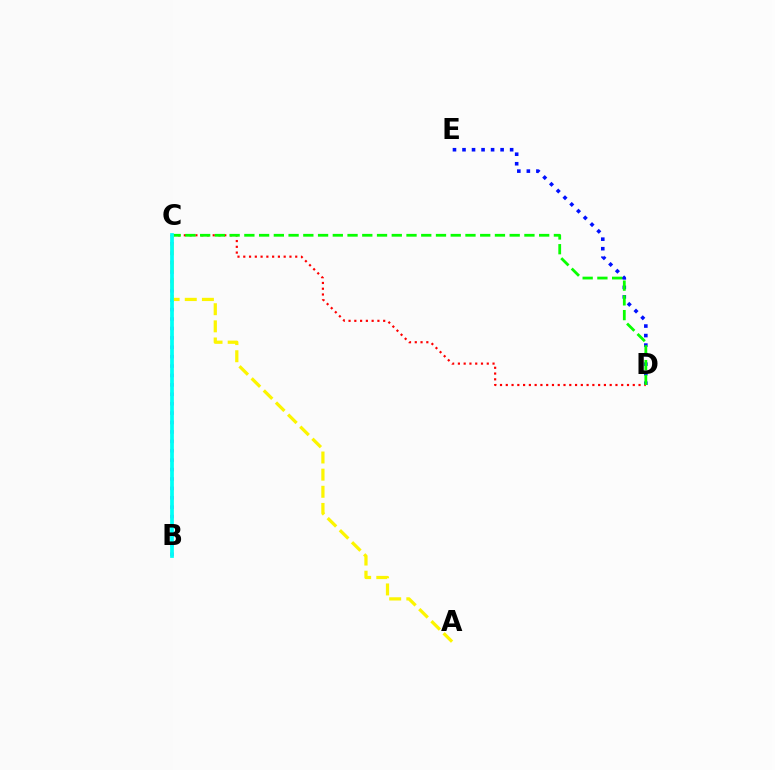{('D', 'E'): [{'color': '#0010ff', 'line_style': 'dotted', 'thickness': 2.59}], ('C', 'D'): [{'color': '#ff0000', 'line_style': 'dotted', 'thickness': 1.57}, {'color': '#08ff00', 'line_style': 'dashed', 'thickness': 2.0}], ('B', 'C'): [{'color': '#ee00ff', 'line_style': 'dotted', 'thickness': 2.56}, {'color': '#00fff6', 'line_style': 'solid', 'thickness': 2.69}], ('A', 'C'): [{'color': '#fcf500', 'line_style': 'dashed', 'thickness': 2.33}]}